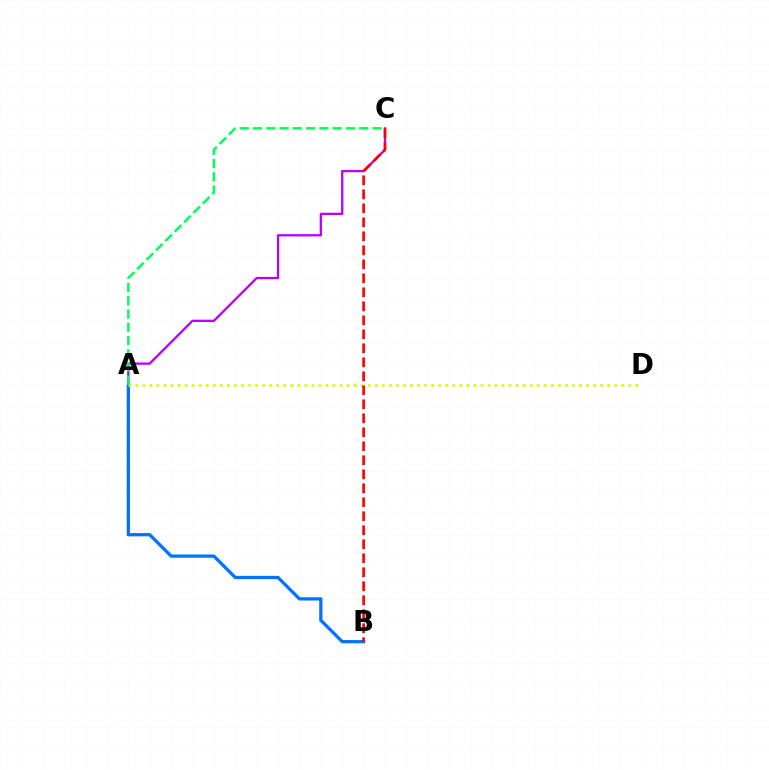{('A', 'B'): [{'color': '#0074ff', 'line_style': 'solid', 'thickness': 2.36}], ('A', 'C'): [{'color': '#b900ff', 'line_style': 'solid', 'thickness': 1.66}, {'color': '#00ff5c', 'line_style': 'dashed', 'thickness': 1.8}], ('A', 'D'): [{'color': '#d1ff00', 'line_style': 'dotted', 'thickness': 1.91}], ('B', 'C'): [{'color': '#ff0000', 'line_style': 'dashed', 'thickness': 1.9}]}